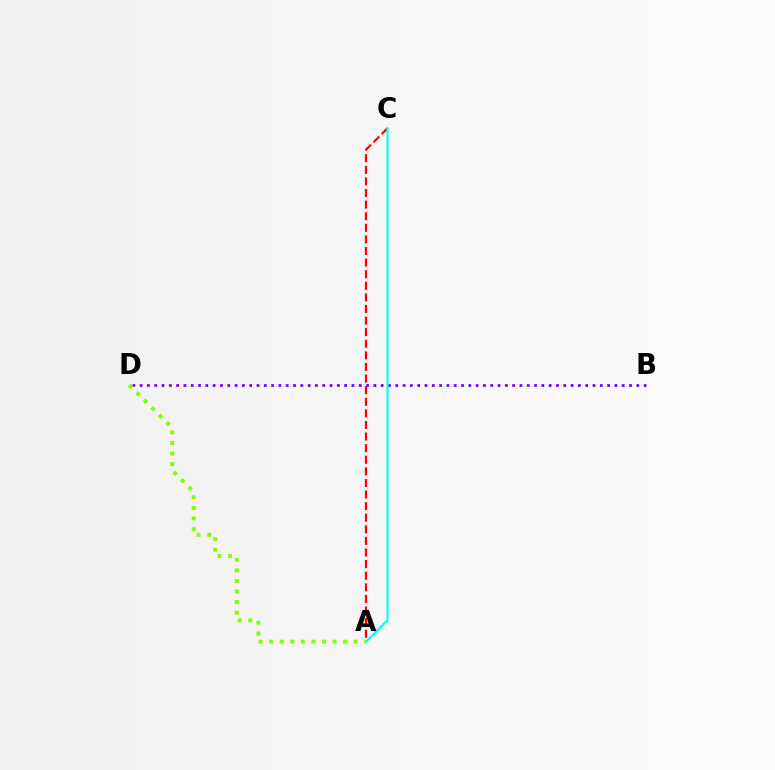{('A', 'C'): [{'color': '#ff0000', 'line_style': 'dashed', 'thickness': 1.58}, {'color': '#00fff6', 'line_style': 'solid', 'thickness': 1.53}], ('B', 'D'): [{'color': '#7200ff', 'line_style': 'dotted', 'thickness': 1.98}], ('A', 'D'): [{'color': '#84ff00', 'line_style': 'dotted', 'thickness': 2.87}]}